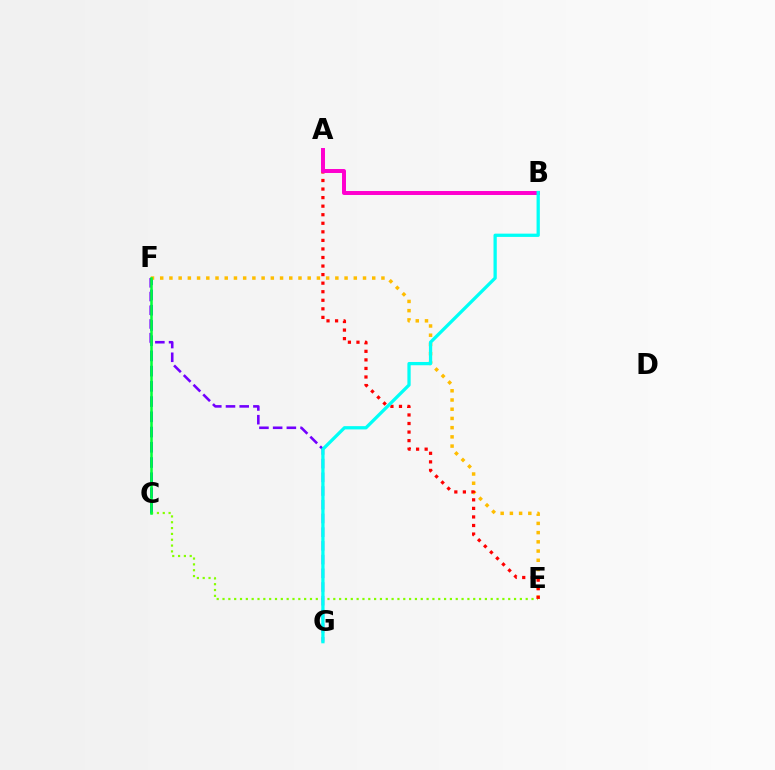{('C', 'F'): [{'color': '#004bff', 'line_style': 'dashed', 'thickness': 2.07}, {'color': '#00ff39', 'line_style': 'solid', 'thickness': 1.83}], ('E', 'F'): [{'color': '#ffbd00', 'line_style': 'dotted', 'thickness': 2.5}], ('C', 'E'): [{'color': '#84ff00', 'line_style': 'dotted', 'thickness': 1.58}], ('F', 'G'): [{'color': '#7200ff', 'line_style': 'dashed', 'thickness': 1.86}], ('A', 'E'): [{'color': '#ff0000', 'line_style': 'dotted', 'thickness': 2.32}], ('A', 'B'): [{'color': '#ff00cf', 'line_style': 'solid', 'thickness': 2.86}], ('B', 'G'): [{'color': '#00fff6', 'line_style': 'solid', 'thickness': 2.36}]}